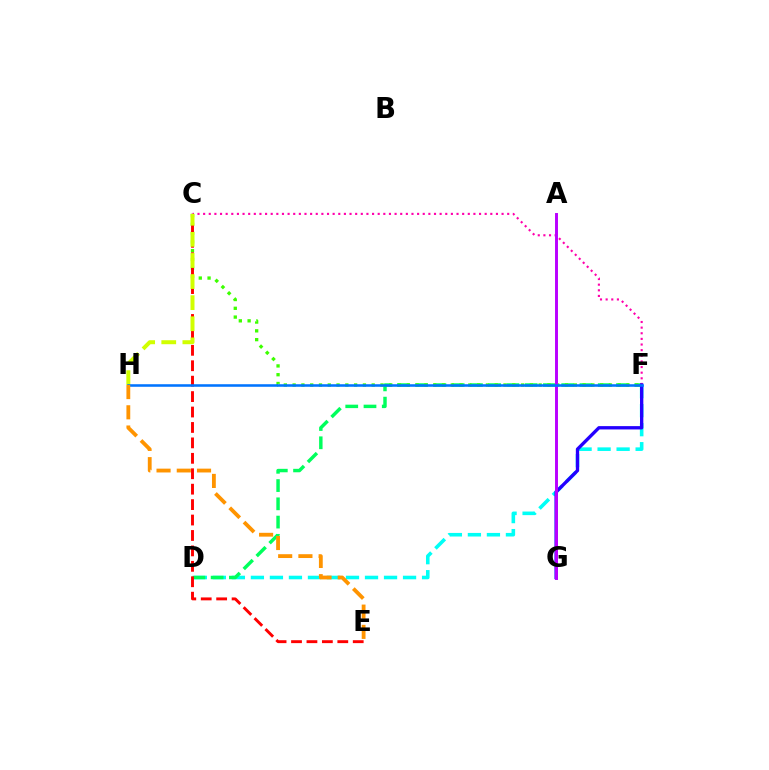{('D', 'F'): [{'color': '#00fff6', 'line_style': 'dashed', 'thickness': 2.58}, {'color': '#00ff5c', 'line_style': 'dashed', 'thickness': 2.48}], ('C', 'F'): [{'color': '#ff00ac', 'line_style': 'dotted', 'thickness': 1.53}, {'color': '#3dff00', 'line_style': 'dotted', 'thickness': 2.39}], ('F', 'G'): [{'color': '#2500ff', 'line_style': 'solid', 'thickness': 2.4}], ('C', 'E'): [{'color': '#ff0000', 'line_style': 'dashed', 'thickness': 2.1}], ('A', 'G'): [{'color': '#b900ff', 'line_style': 'solid', 'thickness': 2.11}], ('C', 'H'): [{'color': '#d1ff00', 'line_style': 'dashed', 'thickness': 2.87}], ('F', 'H'): [{'color': '#0074ff', 'line_style': 'solid', 'thickness': 1.84}], ('E', 'H'): [{'color': '#ff9400', 'line_style': 'dashed', 'thickness': 2.75}]}